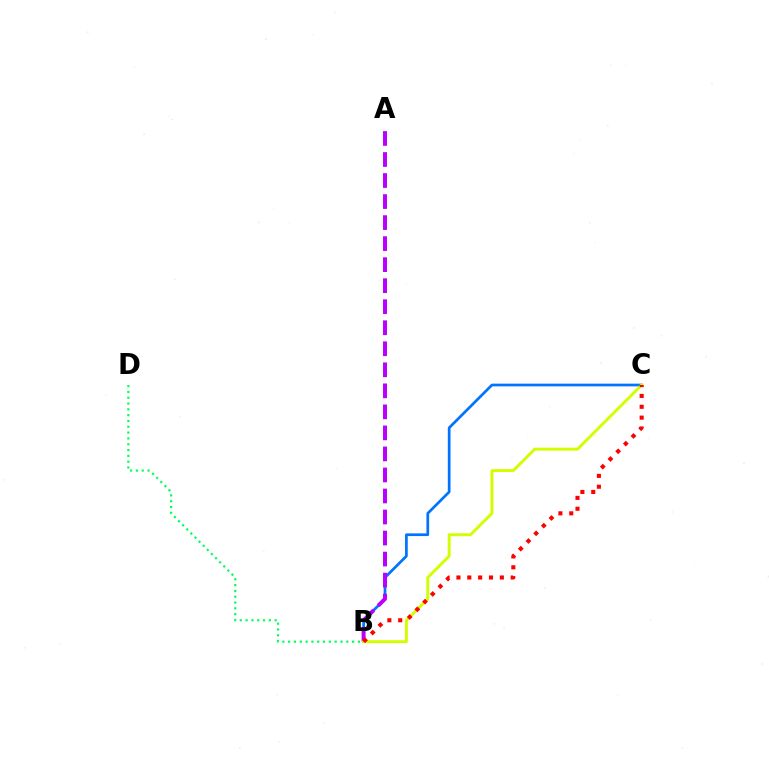{('B', 'D'): [{'color': '#00ff5c', 'line_style': 'dotted', 'thickness': 1.58}], ('B', 'C'): [{'color': '#0074ff', 'line_style': 'solid', 'thickness': 1.95}, {'color': '#d1ff00', 'line_style': 'solid', 'thickness': 2.11}, {'color': '#ff0000', 'line_style': 'dotted', 'thickness': 2.95}], ('A', 'B'): [{'color': '#b900ff', 'line_style': 'dashed', 'thickness': 2.86}]}